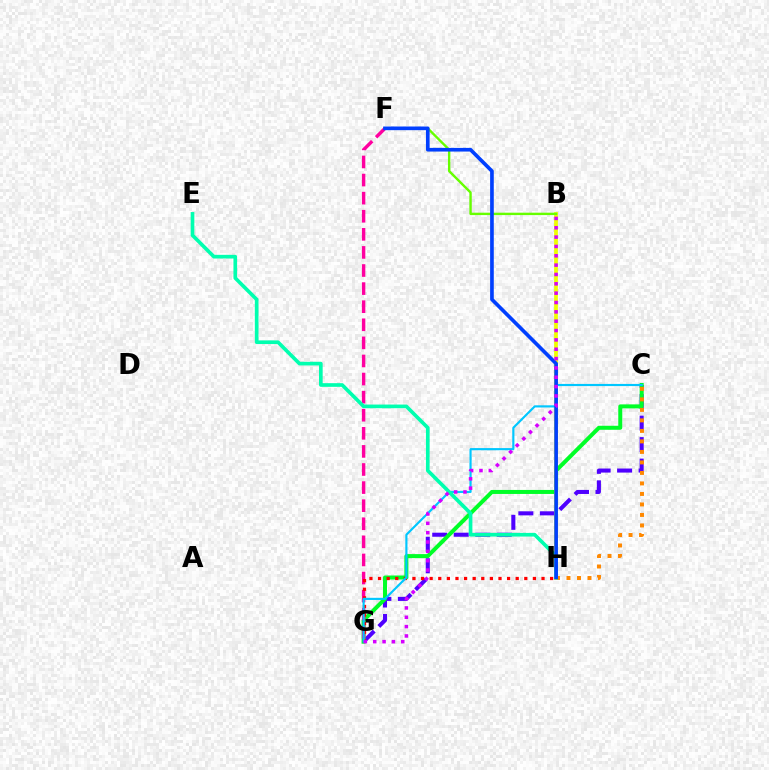{('C', 'G'): [{'color': '#4f00ff', 'line_style': 'dashed', 'thickness': 2.92}, {'color': '#00ff27', 'line_style': 'solid', 'thickness': 2.89}, {'color': '#00c7ff', 'line_style': 'solid', 'thickness': 1.55}], ('C', 'H'): [{'color': '#ff8800', 'line_style': 'dotted', 'thickness': 2.85}], ('F', 'G'): [{'color': '#ff00a0', 'line_style': 'dashed', 'thickness': 2.46}], ('B', 'H'): [{'color': '#eeff00', 'line_style': 'solid', 'thickness': 2.7}], ('G', 'H'): [{'color': '#ff0000', 'line_style': 'dotted', 'thickness': 2.34}], ('E', 'H'): [{'color': '#00ffaf', 'line_style': 'solid', 'thickness': 2.64}], ('B', 'F'): [{'color': '#66ff00', 'line_style': 'solid', 'thickness': 1.72}], ('F', 'H'): [{'color': '#003fff', 'line_style': 'solid', 'thickness': 2.64}], ('B', 'G'): [{'color': '#d600ff', 'line_style': 'dotted', 'thickness': 2.54}]}